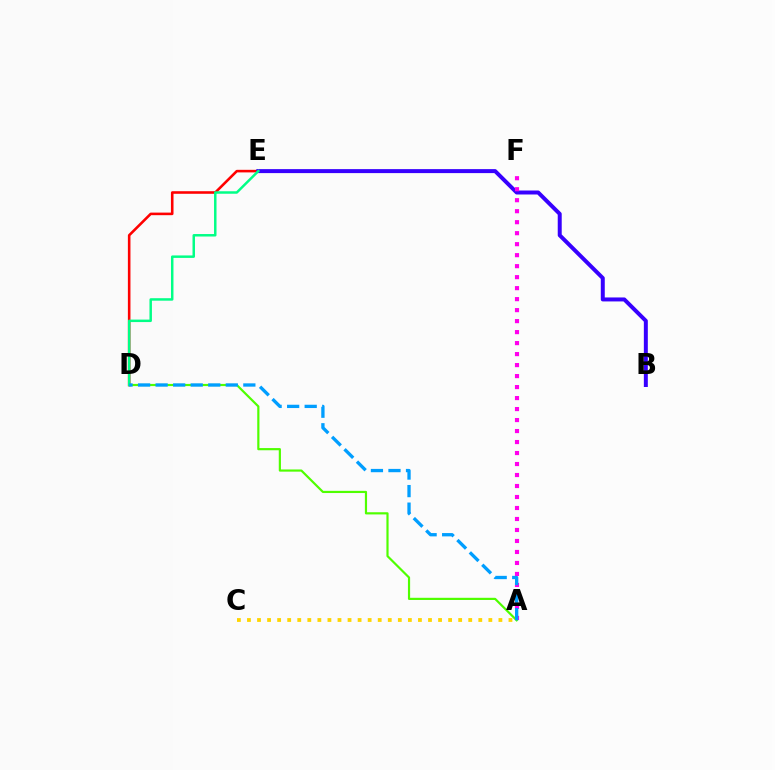{('D', 'E'): [{'color': '#ff0000', 'line_style': 'solid', 'thickness': 1.86}, {'color': '#00ff86', 'line_style': 'solid', 'thickness': 1.78}], ('A', 'D'): [{'color': '#4fff00', 'line_style': 'solid', 'thickness': 1.57}, {'color': '#009eff', 'line_style': 'dashed', 'thickness': 2.38}], ('A', 'C'): [{'color': '#ffd500', 'line_style': 'dotted', 'thickness': 2.73}], ('B', 'E'): [{'color': '#3700ff', 'line_style': 'solid', 'thickness': 2.86}], ('A', 'F'): [{'color': '#ff00ed', 'line_style': 'dotted', 'thickness': 2.99}]}